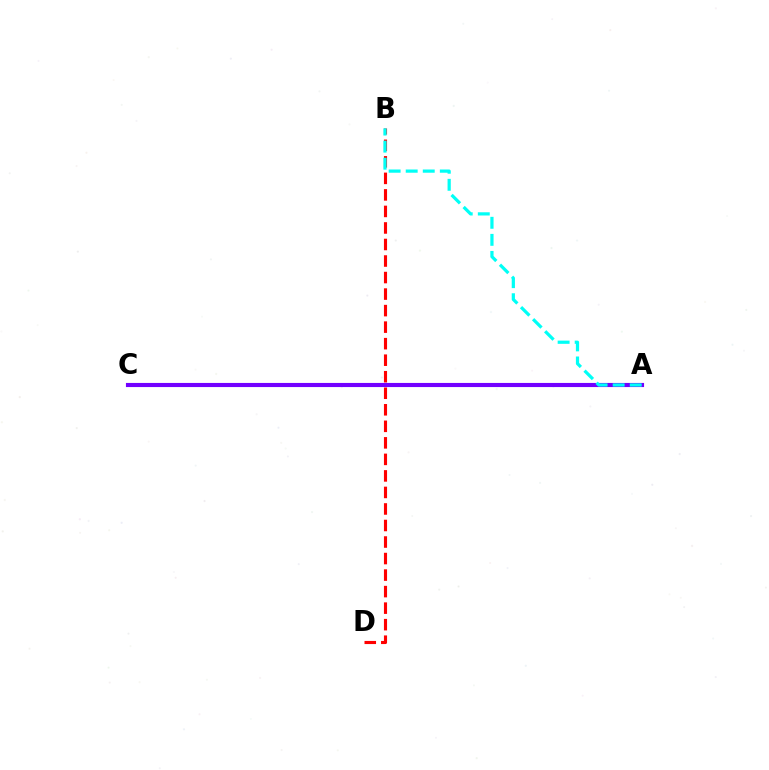{('B', 'D'): [{'color': '#ff0000', 'line_style': 'dashed', 'thickness': 2.25}], ('A', 'C'): [{'color': '#84ff00', 'line_style': 'solid', 'thickness': 1.94}, {'color': '#7200ff', 'line_style': 'solid', 'thickness': 2.97}], ('A', 'B'): [{'color': '#00fff6', 'line_style': 'dashed', 'thickness': 2.32}]}